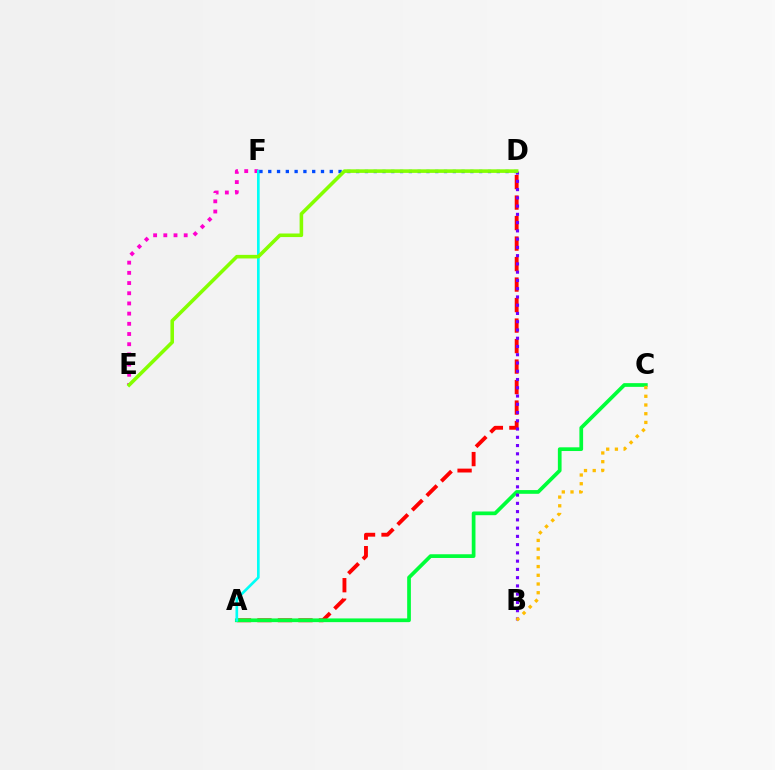{('A', 'D'): [{'color': '#ff0000', 'line_style': 'dashed', 'thickness': 2.78}], ('E', 'F'): [{'color': '#ff00cf', 'line_style': 'dotted', 'thickness': 2.77}], ('A', 'C'): [{'color': '#00ff39', 'line_style': 'solid', 'thickness': 2.67}], ('A', 'F'): [{'color': '#00fff6', 'line_style': 'solid', 'thickness': 1.91}], ('B', 'D'): [{'color': '#7200ff', 'line_style': 'dotted', 'thickness': 2.24}], ('D', 'F'): [{'color': '#004bff', 'line_style': 'dotted', 'thickness': 2.39}], ('B', 'C'): [{'color': '#ffbd00', 'line_style': 'dotted', 'thickness': 2.37}], ('D', 'E'): [{'color': '#84ff00', 'line_style': 'solid', 'thickness': 2.57}]}